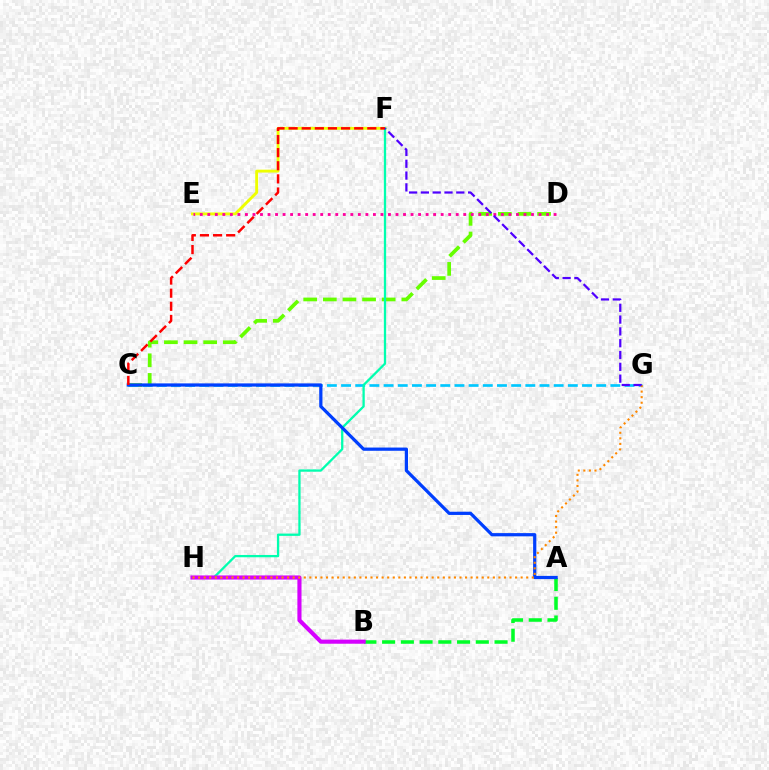{('C', 'D'): [{'color': '#66ff00', 'line_style': 'dashed', 'thickness': 2.67}], ('E', 'F'): [{'color': '#eeff00', 'line_style': 'solid', 'thickness': 2.08}], ('C', 'G'): [{'color': '#00c7ff', 'line_style': 'dashed', 'thickness': 1.93}], ('F', 'H'): [{'color': '#00ffaf', 'line_style': 'solid', 'thickness': 1.65}], ('A', 'B'): [{'color': '#00ff27', 'line_style': 'dashed', 'thickness': 2.55}], ('D', 'E'): [{'color': '#ff00a0', 'line_style': 'dotted', 'thickness': 2.05}], ('B', 'H'): [{'color': '#d600ff', 'line_style': 'solid', 'thickness': 2.96}], ('A', 'C'): [{'color': '#003fff', 'line_style': 'solid', 'thickness': 2.32}], ('C', 'F'): [{'color': '#ff0000', 'line_style': 'dashed', 'thickness': 1.78}], ('G', 'H'): [{'color': '#ff8800', 'line_style': 'dotted', 'thickness': 1.51}], ('F', 'G'): [{'color': '#4f00ff', 'line_style': 'dashed', 'thickness': 1.6}]}